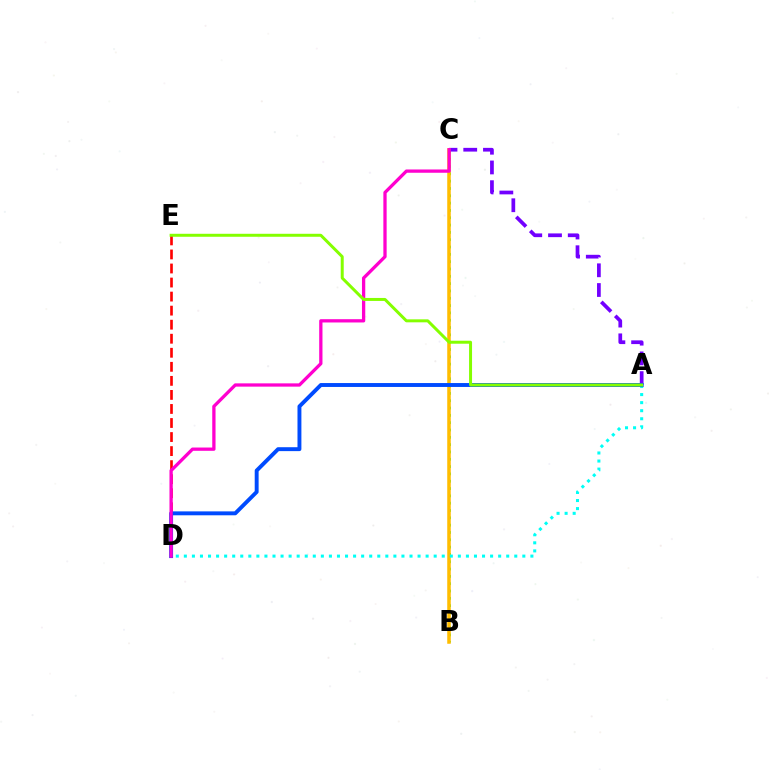{('B', 'C'): [{'color': '#00ff39', 'line_style': 'dotted', 'thickness': 1.99}, {'color': '#ffbd00', 'line_style': 'solid', 'thickness': 2.54}], ('A', 'C'): [{'color': '#7200ff', 'line_style': 'dashed', 'thickness': 2.68}], ('D', 'E'): [{'color': '#ff0000', 'line_style': 'dashed', 'thickness': 1.91}], ('A', 'D'): [{'color': '#00fff6', 'line_style': 'dotted', 'thickness': 2.19}, {'color': '#004bff', 'line_style': 'solid', 'thickness': 2.81}], ('C', 'D'): [{'color': '#ff00cf', 'line_style': 'solid', 'thickness': 2.36}], ('A', 'E'): [{'color': '#84ff00', 'line_style': 'solid', 'thickness': 2.15}]}